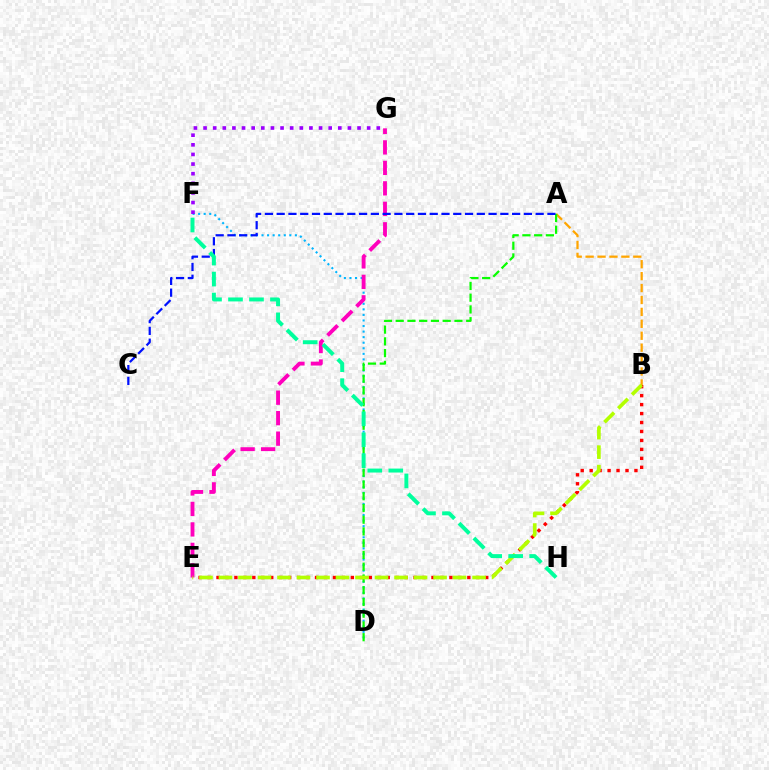{('B', 'E'): [{'color': '#ff0000', 'line_style': 'dotted', 'thickness': 2.43}, {'color': '#b3ff00', 'line_style': 'dashed', 'thickness': 2.65}], ('D', 'F'): [{'color': '#00b5ff', 'line_style': 'dotted', 'thickness': 1.51}], ('A', 'B'): [{'color': '#ffa500', 'line_style': 'dashed', 'thickness': 1.62}], ('E', 'G'): [{'color': '#ff00bd', 'line_style': 'dashed', 'thickness': 2.78}], ('F', 'G'): [{'color': '#9b00ff', 'line_style': 'dotted', 'thickness': 2.61}], ('A', 'D'): [{'color': '#08ff00', 'line_style': 'dashed', 'thickness': 1.6}], ('A', 'C'): [{'color': '#0010ff', 'line_style': 'dashed', 'thickness': 1.6}], ('F', 'H'): [{'color': '#00ff9d', 'line_style': 'dashed', 'thickness': 2.85}]}